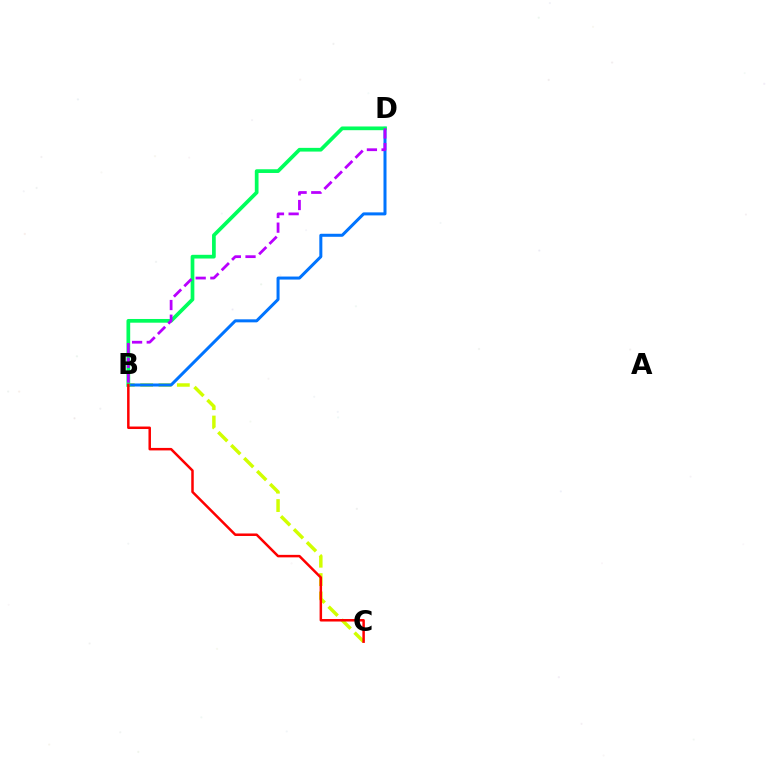{('B', 'C'): [{'color': '#d1ff00', 'line_style': 'dashed', 'thickness': 2.49}, {'color': '#ff0000', 'line_style': 'solid', 'thickness': 1.8}], ('B', 'D'): [{'color': '#0074ff', 'line_style': 'solid', 'thickness': 2.17}, {'color': '#00ff5c', 'line_style': 'solid', 'thickness': 2.67}, {'color': '#b900ff', 'line_style': 'dashed', 'thickness': 1.99}]}